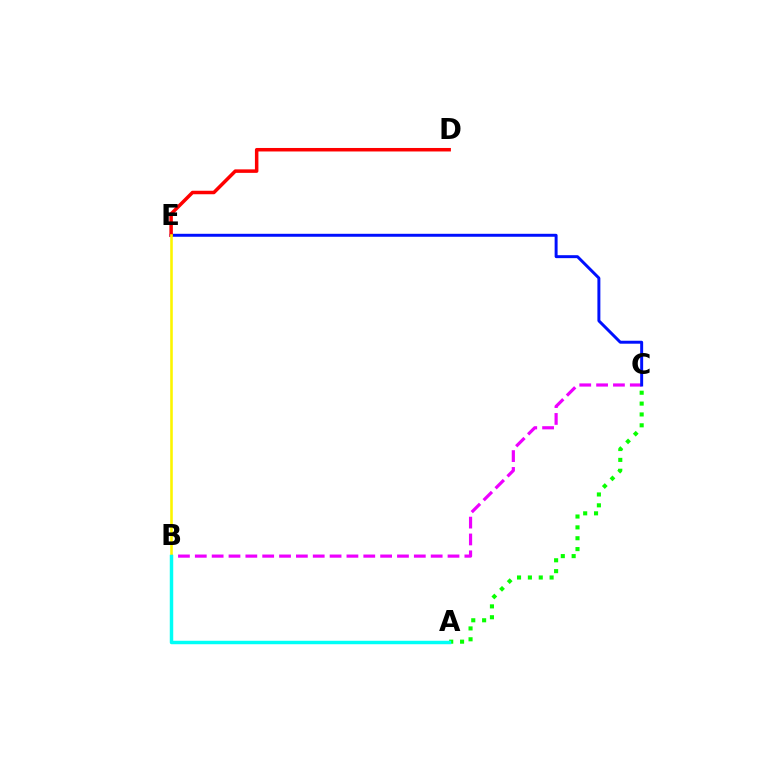{('A', 'C'): [{'color': '#08ff00', 'line_style': 'dotted', 'thickness': 2.95}], ('B', 'C'): [{'color': '#ee00ff', 'line_style': 'dashed', 'thickness': 2.29}], ('C', 'E'): [{'color': '#0010ff', 'line_style': 'solid', 'thickness': 2.13}], ('D', 'E'): [{'color': '#ff0000', 'line_style': 'solid', 'thickness': 2.52}], ('B', 'E'): [{'color': '#fcf500', 'line_style': 'solid', 'thickness': 1.87}], ('A', 'B'): [{'color': '#00fff6', 'line_style': 'solid', 'thickness': 2.49}]}